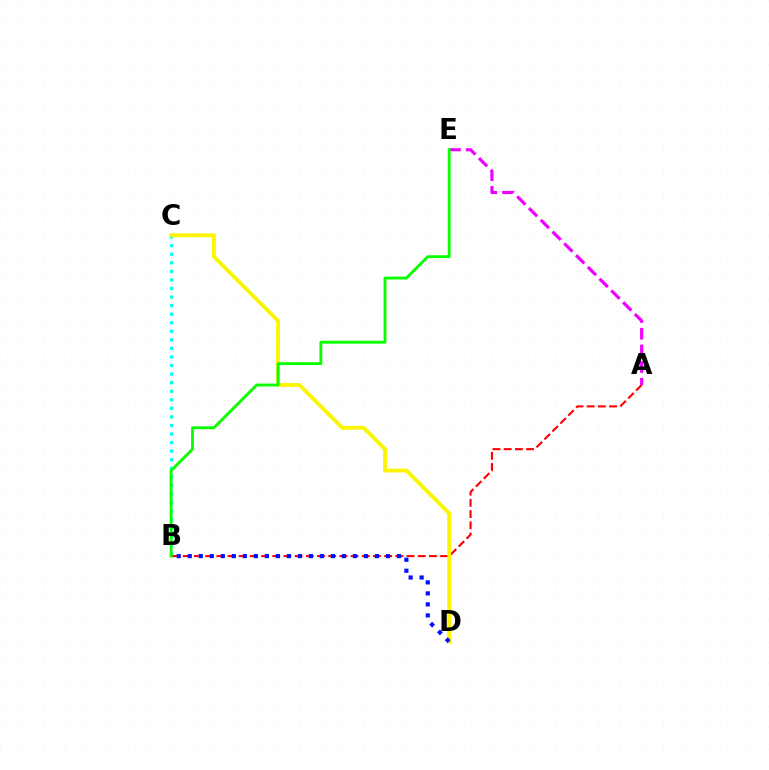{('B', 'C'): [{'color': '#00fff6', 'line_style': 'dotted', 'thickness': 2.33}], ('A', 'B'): [{'color': '#ff0000', 'line_style': 'dashed', 'thickness': 1.52}], ('C', 'D'): [{'color': '#fcf500', 'line_style': 'solid', 'thickness': 2.77}], ('B', 'D'): [{'color': '#0010ff', 'line_style': 'dotted', 'thickness': 2.99}], ('A', 'E'): [{'color': '#ee00ff', 'line_style': 'dashed', 'thickness': 2.26}], ('B', 'E'): [{'color': '#08ff00', 'line_style': 'solid', 'thickness': 2.05}]}